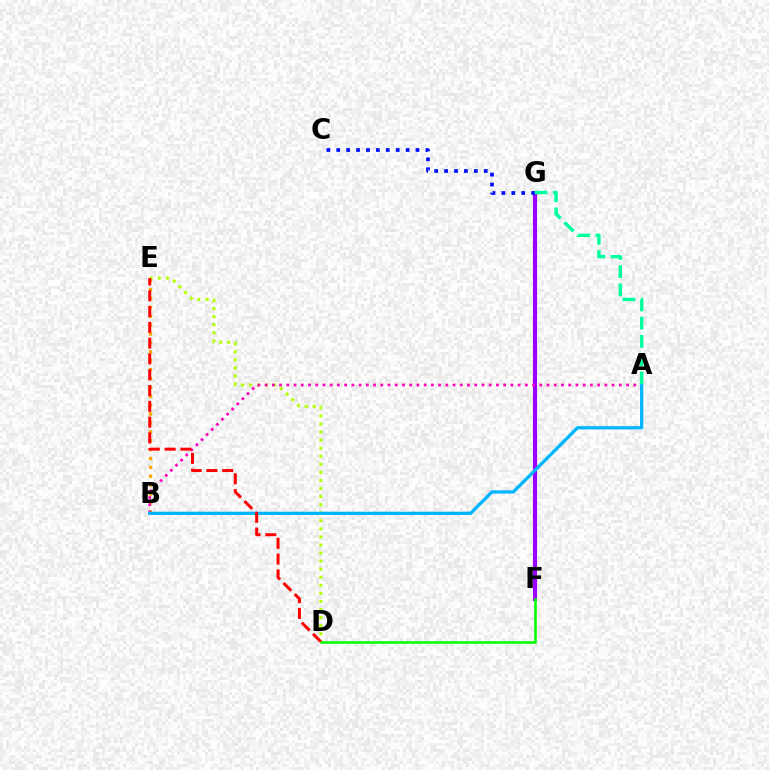{('D', 'E'): [{'color': '#b3ff00', 'line_style': 'dotted', 'thickness': 2.19}, {'color': '#ff0000', 'line_style': 'dashed', 'thickness': 2.15}], ('F', 'G'): [{'color': '#9b00ff', 'line_style': 'solid', 'thickness': 2.95}], ('B', 'E'): [{'color': '#ffa500', 'line_style': 'dotted', 'thickness': 2.42}], ('C', 'G'): [{'color': '#0010ff', 'line_style': 'dotted', 'thickness': 2.69}], ('A', 'B'): [{'color': '#ff00bd', 'line_style': 'dotted', 'thickness': 1.96}, {'color': '#00b5ff', 'line_style': 'solid', 'thickness': 2.34}], ('D', 'F'): [{'color': '#08ff00', 'line_style': 'solid', 'thickness': 1.87}], ('A', 'G'): [{'color': '#00ff9d', 'line_style': 'dashed', 'thickness': 2.48}]}